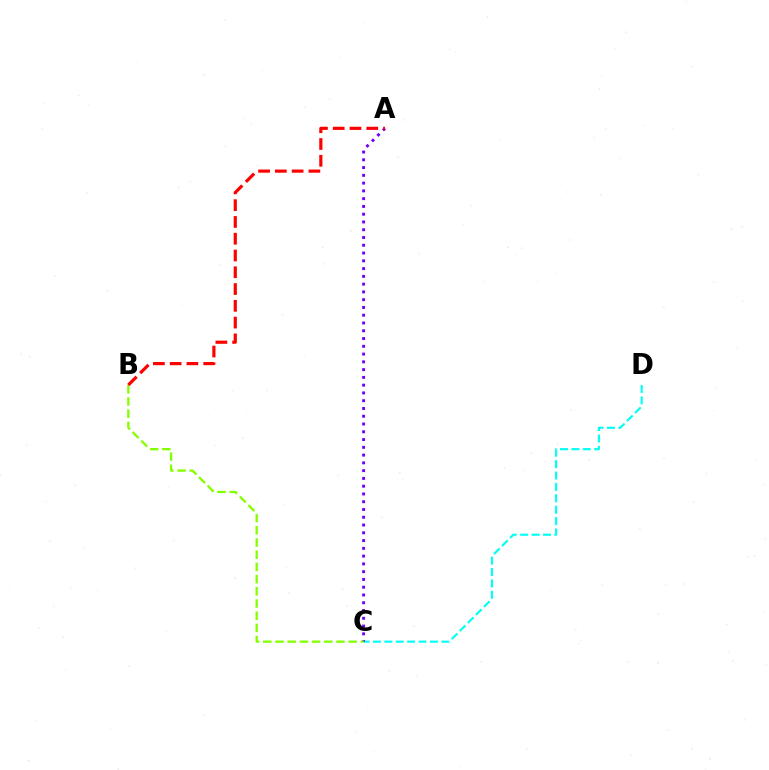{('C', 'D'): [{'color': '#00fff6', 'line_style': 'dashed', 'thickness': 1.55}], ('A', 'C'): [{'color': '#7200ff', 'line_style': 'dotted', 'thickness': 2.11}], ('B', 'C'): [{'color': '#84ff00', 'line_style': 'dashed', 'thickness': 1.66}], ('A', 'B'): [{'color': '#ff0000', 'line_style': 'dashed', 'thickness': 2.28}]}